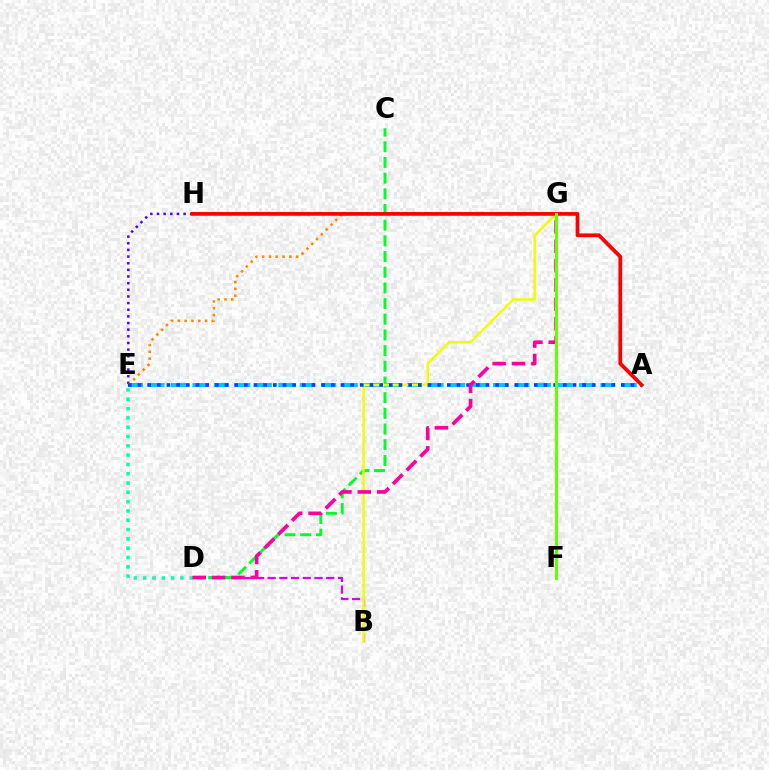{('B', 'D'): [{'color': '#d600ff', 'line_style': 'dashed', 'thickness': 1.59}], ('A', 'E'): [{'color': '#00c7ff', 'line_style': 'dashed', 'thickness': 2.92}, {'color': '#003fff', 'line_style': 'dotted', 'thickness': 2.63}], ('C', 'D'): [{'color': '#00ff27', 'line_style': 'dashed', 'thickness': 2.13}], ('D', 'E'): [{'color': '#00ffaf', 'line_style': 'dotted', 'thickness': 2.53}], ('E', 'H'): [{'color': '#4f00ff', 'line_style': 'dotted', 'thickness': 1.81}], ('B', 'G'): [{'color': '#eeff00', 'line_style': 'solid', 'thickness': 1.79}], ('E', 'G'): [{'color': '#ff8800', 'line_style': 'dotted', 'thickness': 1.85}], ('A', 'H'): [{'color': '#ff0000', 'line_style': 'solid', 'thickness': 2.69}], ('D', 'G'): [{'color': '#ff00a0', 'line_style': 'dashed', 'thickness': 2.63}], ('F', 'G'): [{'color': '#66ff00', 'line_style': 'solid', 'thickness': 2.19}]}